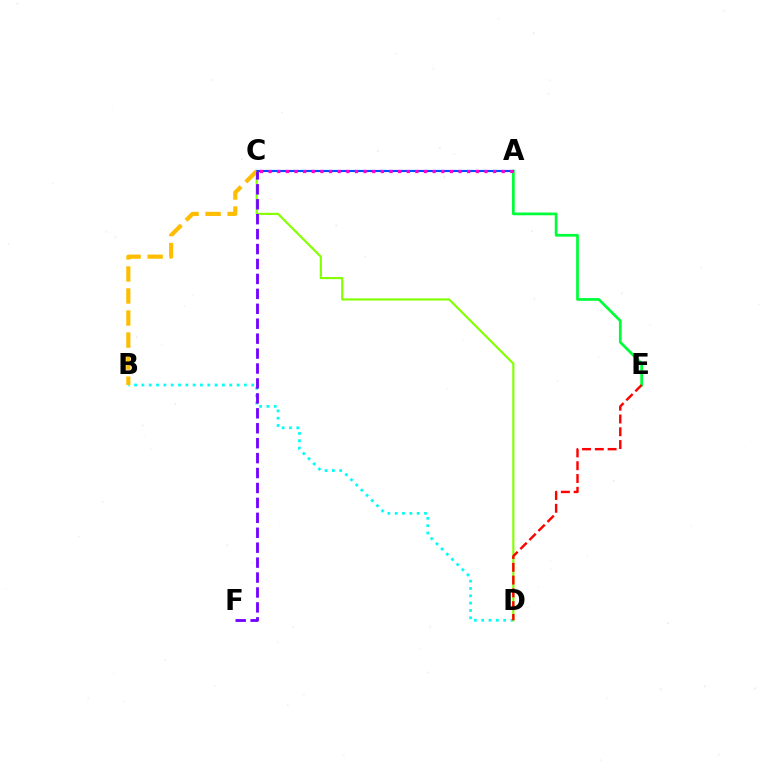{('A', 'E'): [{'color': '#00ff39', 'line_style': 'solid', 'thickness': 1.97}], ('B', 'D'): [{'color': '#00fff6', 'line_style': 'dotted', 'thickness': 1.99}], ('C', 'D'): [{'color': '#84ff00', 'line_style': 'solid', 'thickness': 1.55}], ('D', 'E'): [{'color': '#ff0000', 'line_style': 'dashed', 'thickness': 1.74}], ('A', 'C'): [{'color': '#004bff', 'line_style': 'solid', 'thickness': 1.54}, {'color': '#ff00cf', 'line_style': 'dotted', 'thickness': 2.35}], ('B', 'C'): [{'color': '#ffbd00', 'line_style': 'dashed', 'thickness': 2.99}], ('C', 'F'): [{'color': '#7200ff', 'line_style': 'dashed', 'thickness': 2.03}]}